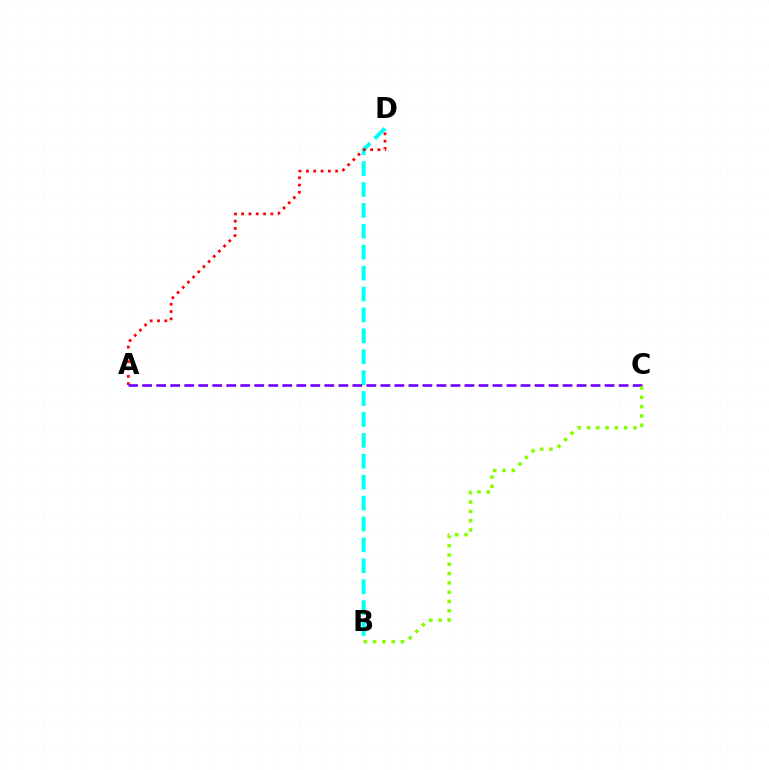{('B', 'D'): [{'color': '#00fff6', 'line_style': 'dashed', 'thickness': 2.84}], ('A', 'D'): [{'color': '#ff0000', 'line_style': 'dotted', 'thickness': 1.99}], ('A', 'C'): [{'color': '#7200ff', 'line_style': 'dashed', 'thickness': 1.9}], ('B', 'C'): [{'color': '#84ff00', 'line_style': 'dotted', 'thickness': 2.52}]}